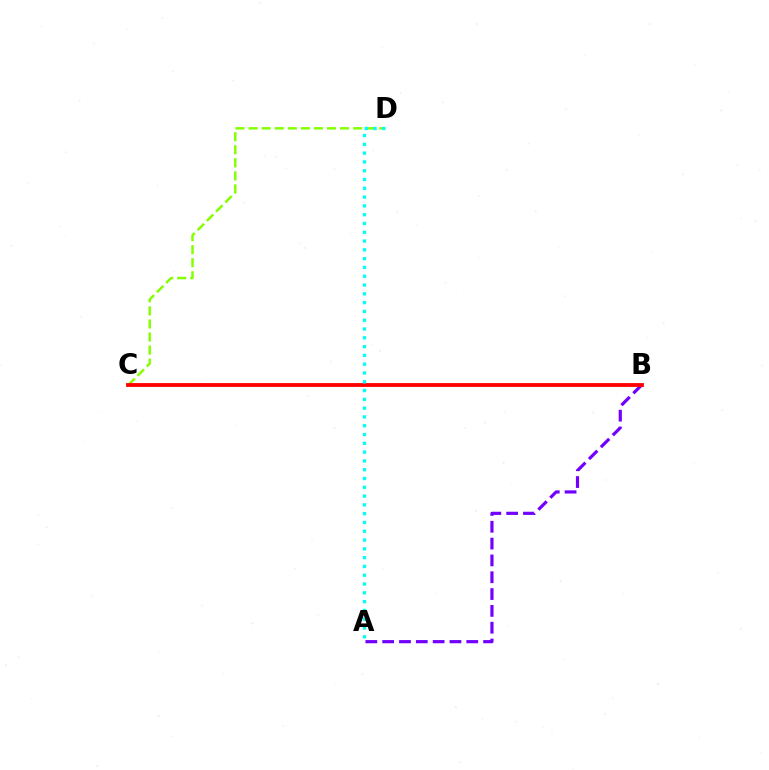{('C', 'D'): [{'color': '#84ff00', 'line_style': 'dashed', 'thickness': 1.78}], ('A', 'B'): [{'color': '#7200ff', 'line_style': 'dashed', 'thickness': 2.29}], ('B', 'C'): [{'color': '#ff0000', 'line_style': 'solid', 'thickness': 2.75}], ('A', 'D'): [{'color': '#00fff6', 'line_style': 'dotted', 'thickness': 2.39}]}